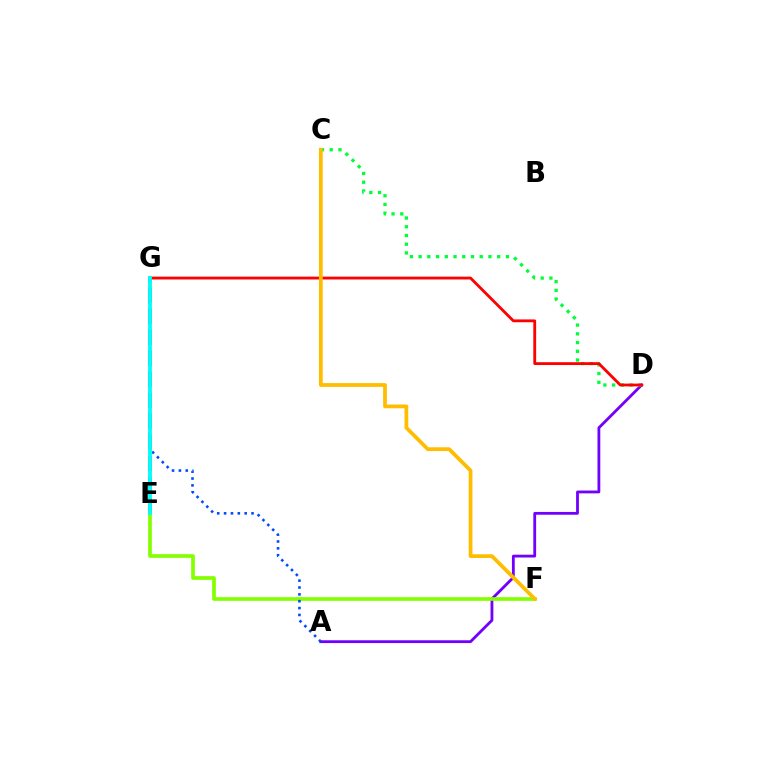{('A', 'D'): [{'color': '#7200ff', 'line_style': 'solid', 'thickness': 2.02}], ('E', 'F'): [{'color': '#84ff00', 'line_style': 'solid', 'thickness': 2.65}], ('C', 'D'): [{'color': '#00ff39', 'line_style': 'dotted', 'thickness': 2.37}], ('D', 'G'): [{'color': '#ff0000', 'line_style': 'solid', 'thickness': 2.04}], ('E', 'G'): [{'color': '#ff00cf', 'line_style': 'dashed', 'thickness': 2.86}, {'color': '#00fff6', 'line_style': 'solid', 'thickness': 2.74}], ('C', 'F'): [{'color': '#ffbd00', 'line_style': 'solid', 'thickness': 2.71}], ('A', 'G'): [{'color': '#004bff', 'line_style': 'dotted', 'thickness': 1.86}]}